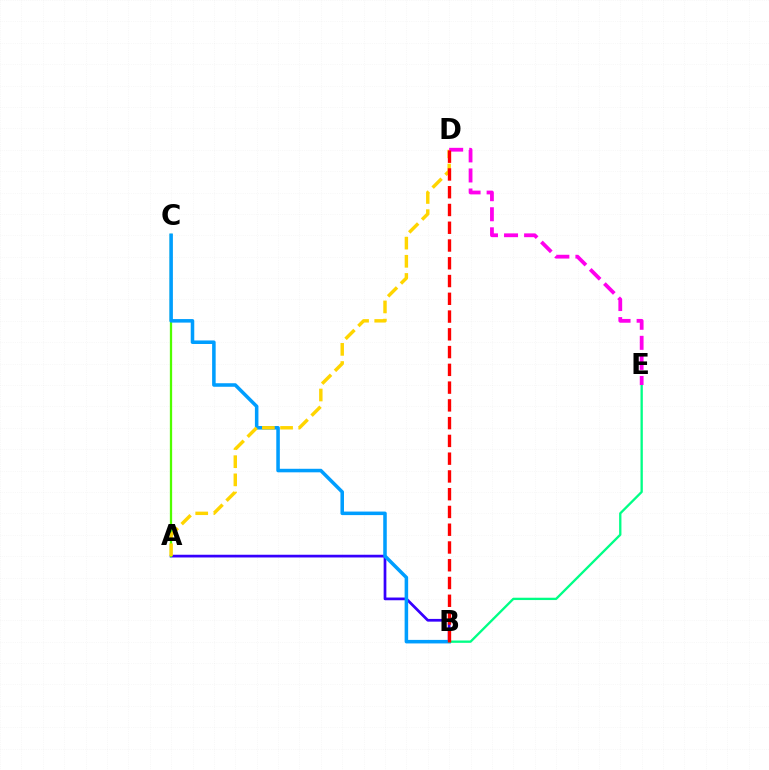{('A', 'B'): [{'color': '#3700ff', 'line_style': 'solid', 'thickness': 1.96}], ('A', 'C'): [{'color': '#4fff00', 'line_style': 'solid', 'thickness': 1.64}], ('B', 'C'): [{'color': '#009eff', 'line_style': 'solid', 'thickness': 2.54}], ('A', 'D'): [{'color': '#ffd500', 'line_style': 'dashed', 'thickness': 2.47}], ('B', 'E'): [{'color': '#00ff86', 'line_style': 'solid', 'thickness': 1.67}], ('D', 'E'): [{'color': '#ff00ed', 'line_style': 'dashed', 'thickness': 2.73}], ('B', 'D'): [{'color': '#ff0000', 'line_style': 'dashed', 'thickness': 2.41}]}